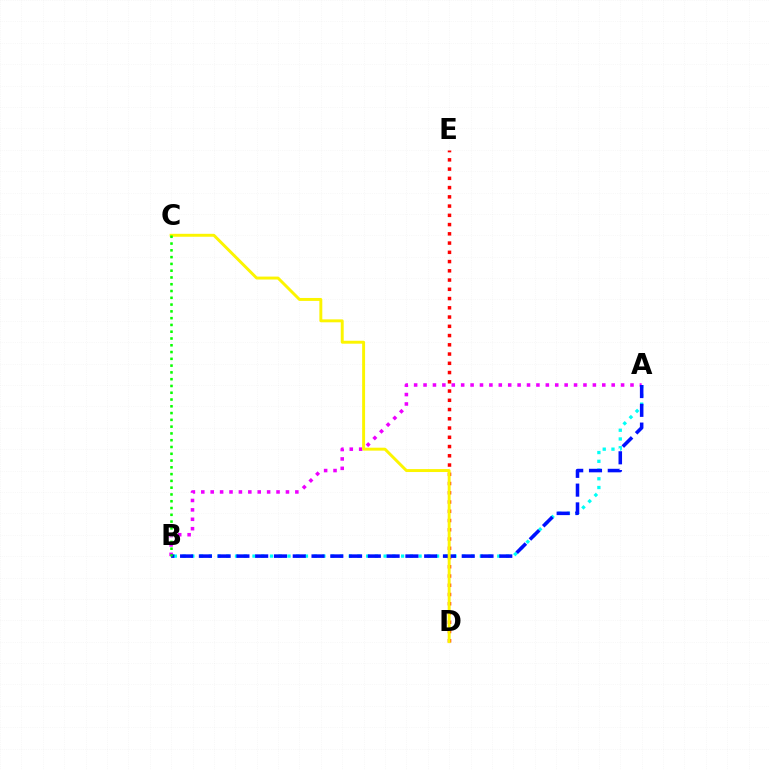{('A', 'B'): [{'color': '#00fff6', 'line_style': 'dotted', 'thickness': 2.38}, {'color': '#ee00ff', 'line_style': 'dotted', 'thickness': 2.56}, {'color': '#0010ff', 'line_style': 'dashed', 'thickness': 2.55}], ('D', 'E'): [{'color': '#ff0000', 'line_style': 'dotted', 'thickness': 2.51}], ('C', 'D'): [{'color': '#fcf500', 'line_style': 'solid', 'thickness': 2.11}], ('B', 'C'): [{'color': '#08ff00', 'line_style': 'dotted', 'thickness': 1.84}]}